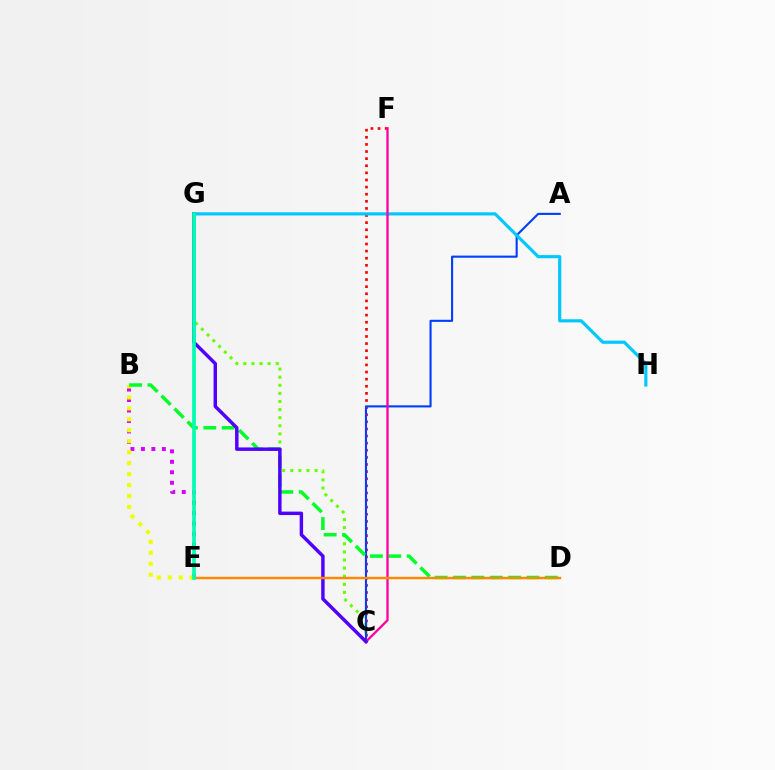{('C', 'F'): [{'color': '#ff0000', 'line_style': 'dotted', 'thickness': 1.93}, {'color': '#ff00a0', 'line_style': 'solid', 'thickness': 1.66}], ('C', 'G'): [{'color': '#66ff00', 'line_style': 'dotted', 'thickness': 2.2}, {'color': '#4f00ff', 'line_style': 'solid', 'thickness': 2.48}], ('A', 'C'): [{'color': '#003fff', 'line_style': 'solid', 'thickness': 1.53}], ('G', 'H'): [{'color': '#00c7ff', 'line_style': 'solid', 'thickness': 2.28}], ('B', 'E'): [{'color': '#d600ff', 'line_style': 'dotted', 'thickness': 2.85}, {'color': '#eeff00', 'line_style': 'dotted', 'thickness': 2.98}], ('B', 'D'): [{'color': '#00ff27', 'line_style': 'dashed', 'thickness': 2.5}], ('D', 'E'): [{'color': '#ff8800', 'line_style': 'solid', 'thickness': 1.75}], ('E', 'G'): [{'color': '#00ffaf', 'line_style': 'solid', 'thickness': 2.63}]}